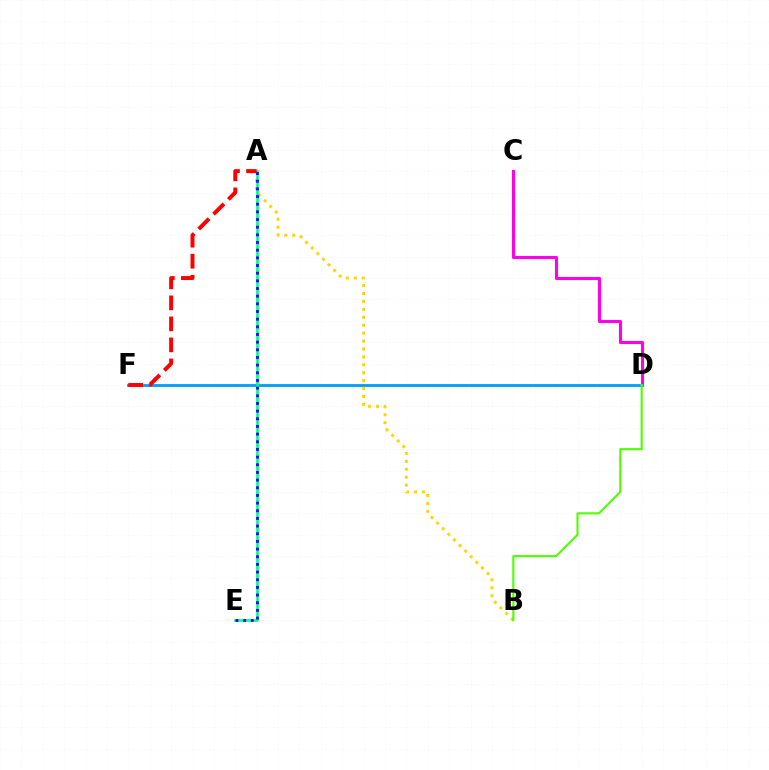{('A', 'B'): [{'color': '#ffd500', 'line_style': 'dotted', 'thickness': 2.15}], ('C', 'D'): [{'color': '#ff00ed', 'line_style': 'solid', 'thickness': 2.21}], ('D', 'F'): [{'color': '#009eff', 'line_style': 'solid', 'thickness': 2.02}], ('A', 'E'): [{'color': '#00ff86', 'line_style': 'solid', 'thickness': 1.93}, {'color': '#3700ff', 'line_style': 'dotted', 'thickness': 2.08}], ('A', 'F'): [{'color': '#ff0000', 'line_style': 'dashed', 'thickness': 2.85}], ('B', 'D'): [{'color': '#4fff00', 'line_style': 'solid', 'thickness': 1.52}]}